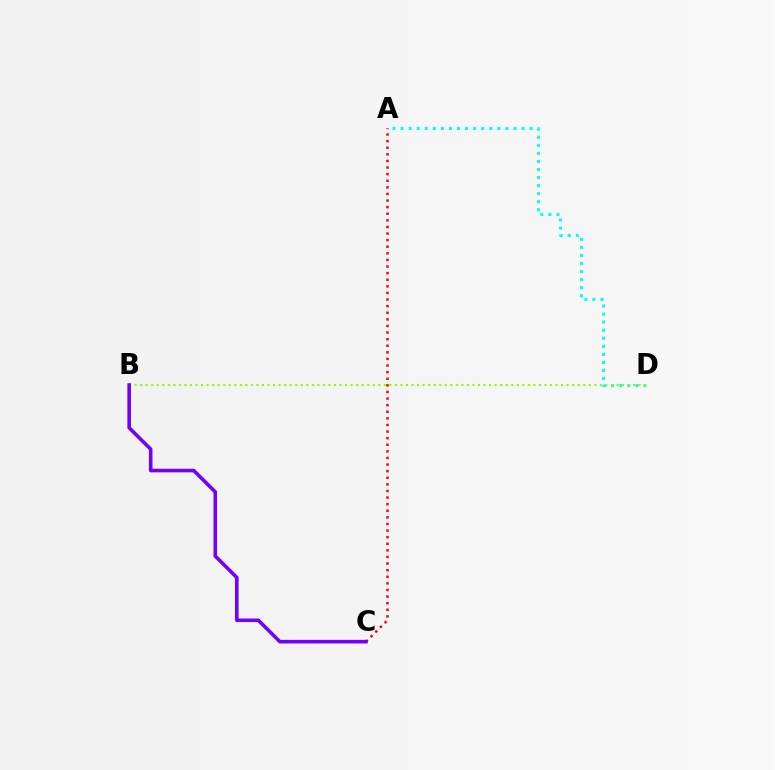{('A', 'D'): [{'color': '#00fff6', 'line_style': 'dotted', 'thickness': 2.19}], ('A', 'C'): [{'color': '#ff0000', 'line_style': 'dotted', 'thickness': 1.79}], ('B', 'D'): [{'color': '#84ff00', 'line_style': 'dotted', 'thickness': 1.5}], ('B', 'C'): [{'color': '#7200ff', 'line_style': 'solid', 'thickness': 2.58}]}